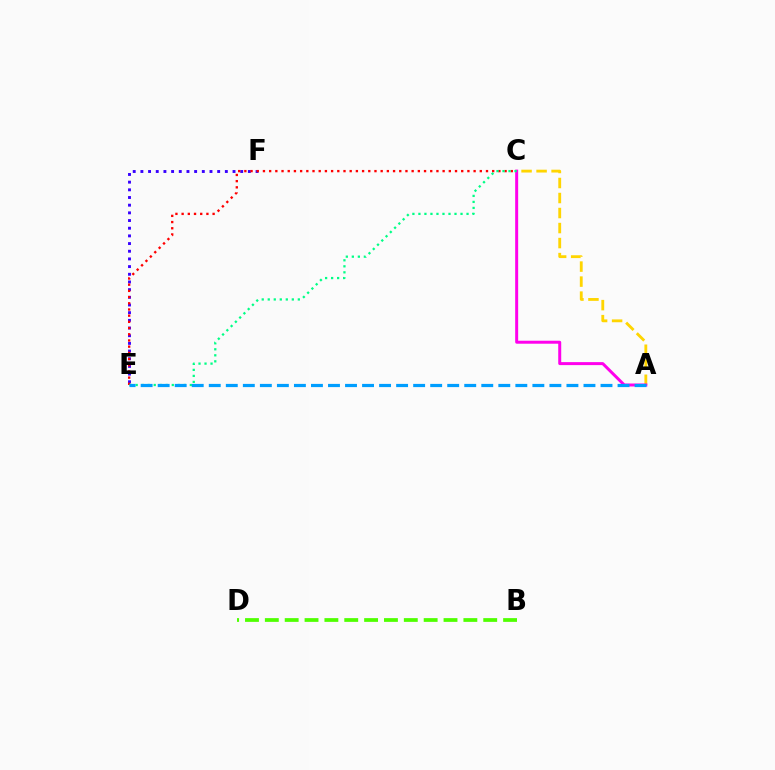{('A', 'C'): [{'color': '#ffd500', 'line_style': 'dashed', 'thickness': 2.04}, {'color': '#ff00ed', 'line_style': 'solid', 'thickness': 2.15}], ('E', 'F'): [{'color': '#3700ff', 'line_style': 'dotted', 'thickness': 2.09}], ('C', 'E'): [{'color': '#ff0000', 'line_style': 'dotted', 'thickness': 1.68}, {'color': '#00ff86', 'line_style': 'dotted', 'thickness': 1.63}], ('B', 'D'): [{'color': '#4fff00', 'line_style': 'dashed', 'thickness': 2.7}], ('A', 'E'): [{'color': '#009eff', 'line_style': 'dashed', 'thickness': 2.31}]}